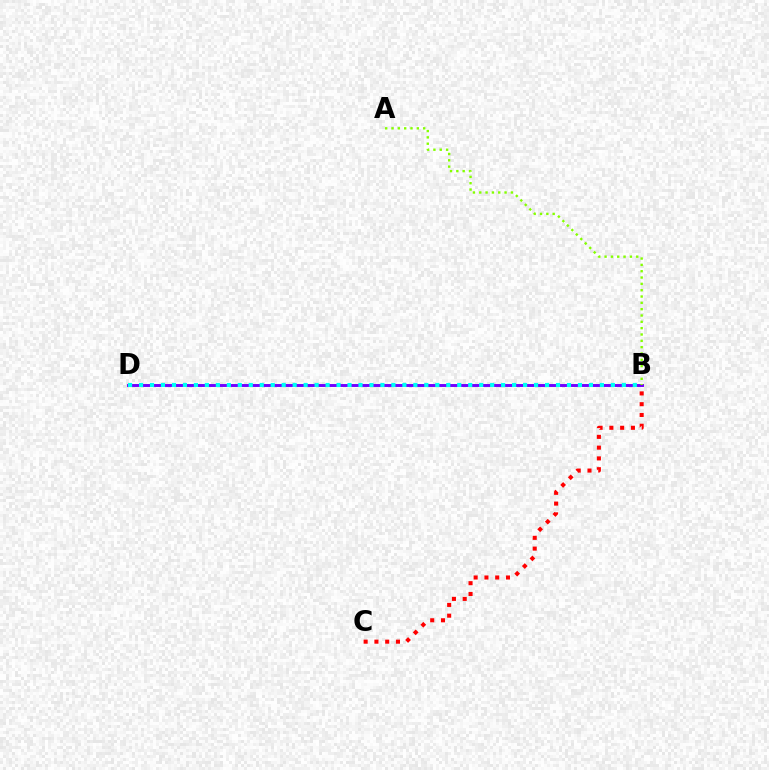{('B', 'D'): [{'color': '#7200ff', 'line_style': 'solid', 'thickness': 2.11}, {'color': '#00fff6', 'line_style': 'dotted', 'thickness': 2.98}], ('A', 'B'): [{'color': '#84ff00', 'line_style': 'dotted', 'thickness': 1.72}], ('B', 'C'): [{'color': '#ff0000', 'line_style': 'dotted', 'thickness': 2.93}]}